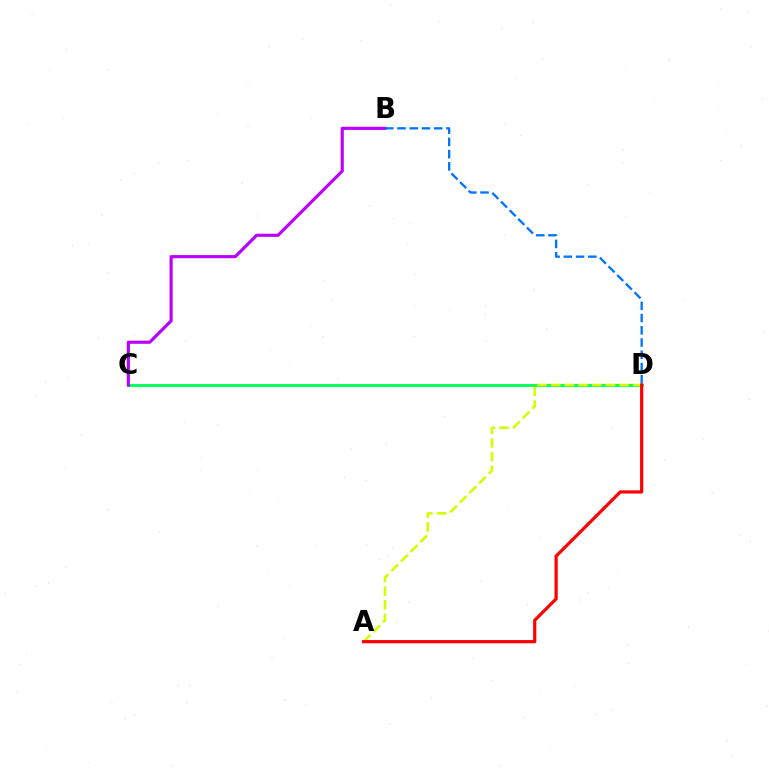{('C', 'D'): [{'color': '#00ff5c', 'line_style': 'solid', 'thickness': 2.09}], ('B', 'C'): [{'color': '#b900ff', 'line_style': 'solid', 'thickness': 2.26}], ('A', 'D'): [{'color': '#d1ff00', 'line_style': 'dashed', 'thickness': 1.86}, {'color': '#ff0000', 'line_style': 'solid', 'thickness': 2.31}], ('B', 'D'): [{'color': '#0074ff', 'line_style': 'dashed', 'thickness': 1.66}]}